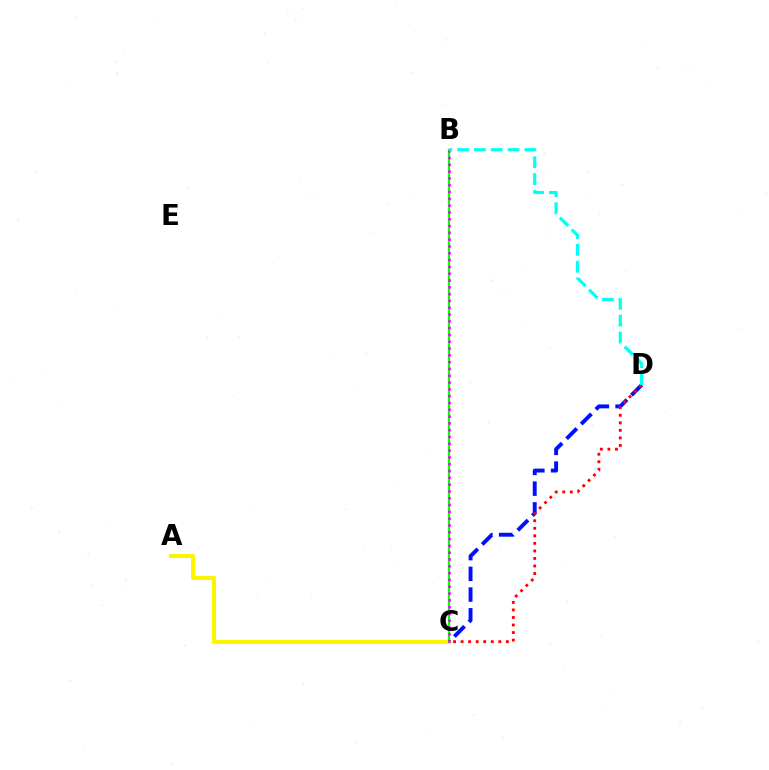{('C', 'D'): [{'color': '#0010ff', 'line_style': 'dashed', 'thickness': 2.81}, {'color': '#ff0000', 'line_style': 'dotted', 'thickness': 2.05}], ('A', 'C'): [{'color': '#fcf500', 'line_style': 'solid', 'thickness': 2.93}], ('B', 'C'): [{'color': '#08ff00', 'line_style': 'solid', 'thickness': 1.61}, {'color': '#ee00ff', 'line_style': 'dotted', 'thickness': 1.85}], ('B', 'D'): [{'color': '#00fff6', 'line_style': 'dashed', 'thickness': 2.29}]}